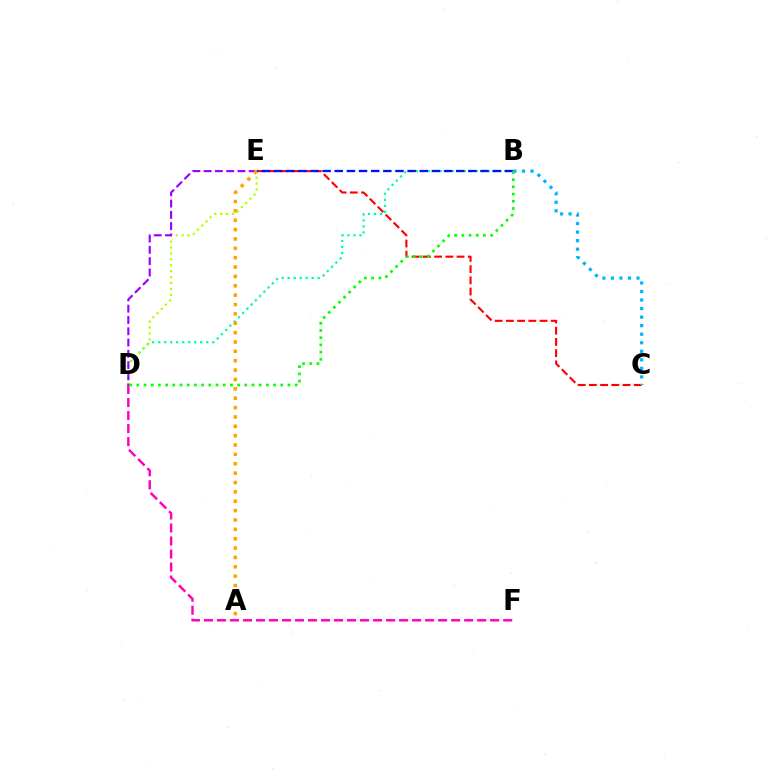{('B', 'D'): [{'color': '#00ff9d', 'line_style': 'dotted', 'thickness': 1.63}, {'color': '#08ff00', 'line_style': 'dotted', 'thickness': 1.96}], ('C', 'E'): [{'color': '#ff0000', 'line_style': 'dashed', 'thickness': 1.52}], ('D', 'F'): [{'color': '#ff00bd', 'line_style': 'dashed', 'thickness': 1.77}], ('D', 'E'): [{'color': '#b3ff00', 'line_style': 'dotted', 'thickness': 1.61}, {'color': '#9b00ff', 'line_style': 'dashed', 'thickness': 1.53}], ('B', 'E'): [{'color': '#0010ff', 'line_style': 'dashed', 'thickness': 1.65}], ('B', 'C'): [{'color': '#00b5ff', 'line_style': 'dotted', 'thickness': 2.32}], ('A', 'E'): [{'color': '#ffa500', 'line_style': 'dotted', 'thickness': 2.55}]}